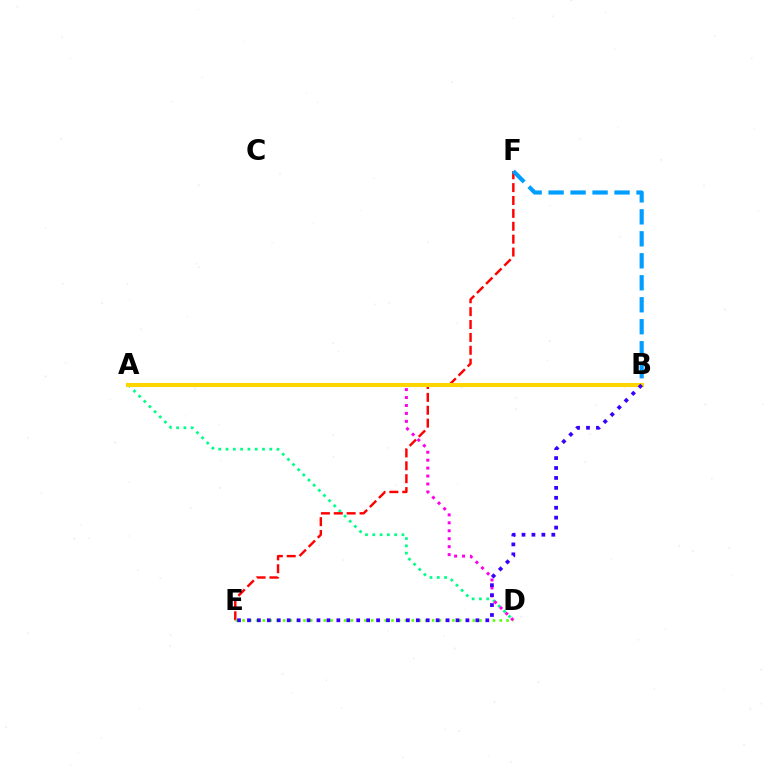{('A', 'D'): [{'color': '#00ff86', 'line_style': 'dotted', 'thickness': 1.98}, {'color': '#ff00ed', 'line_style': 'dotted', 'thickness': 2.16}], ('E', 'F'): [{'color': '#ff0000', 'line_style': 'dashed', 'thickness': 1.75}], ('A', 'B'): [{'color': '#ffd500', 'line_style': 'solid', 'thickness': 2.92}], ('D', 'E'): [{'color': '#4fff00', 'line_style': 'dotted', 'thickness': 1.84}], ('B', 'F'): [{'color': '#009eff', 'line_style': 'dashed', 'thickness': 2.99}], ('B', 'E'): [{'color': '#3700ff', 'line_style': 'dotted', 'thickness': 2.7}]}